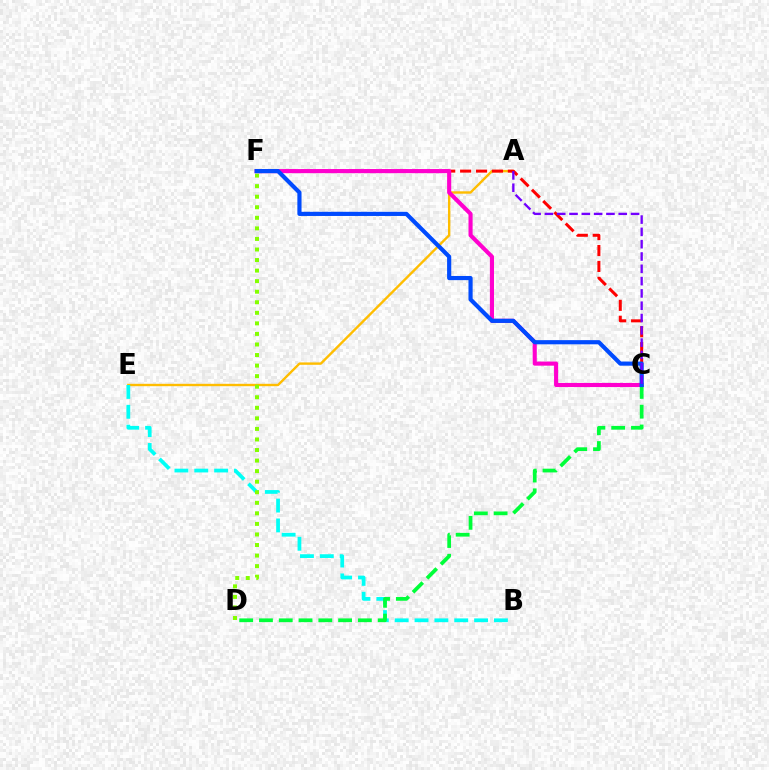{('A', 'E'): [{'color': '#ffbd00', 'line_style': 'solid', 'thickness': 1.72}], ('B', 'E'): [{'color': '#00fff6', 'line_style': 'dashed', 'thickness': 2.7}], ('C', 'F'): [{'color': '#ff0000', 'line_style': 'dashed', 'thickness': 2.16}, {'color': '#ff00cf', 'line_style': 'solid', 'thickness': 2.96}, {'color': '#004bff', 'line_style': 'solid', 'thickness': 3.0}], ('D', 'F'): [{'color': '#84ff00', 'line_style': 'dotted', 'thickness': 2.87}], ('C', 'D'): [{'color': '#00ff39', 'line_style': 'dashed', 'thickness': 2.69}], ('A', 'C'): [{'color': '#7200ff', 'line_style': 'dashed', 'thickness': 1.67}]}